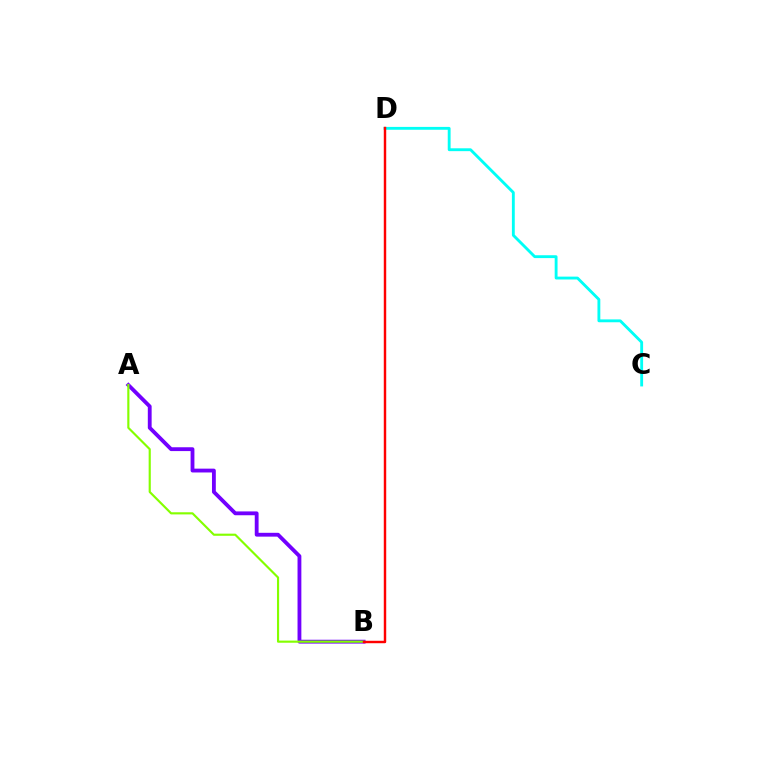{('A', 'B'): [{'color': '#7200ff', 'line_style': 'solid', 'thickness': 2.76}, {'color': '#84ff00', 'line_style': 'solid', 'thickness': 1.55}], ('C', 'D'): [{'color': '#00fff6', 'line_style': 'solid', 'thickness': 2.06}], ('B', 'D'): [{'color': '#ff0000', 'line_style': 'solid', 'thickness': 1.75}]}